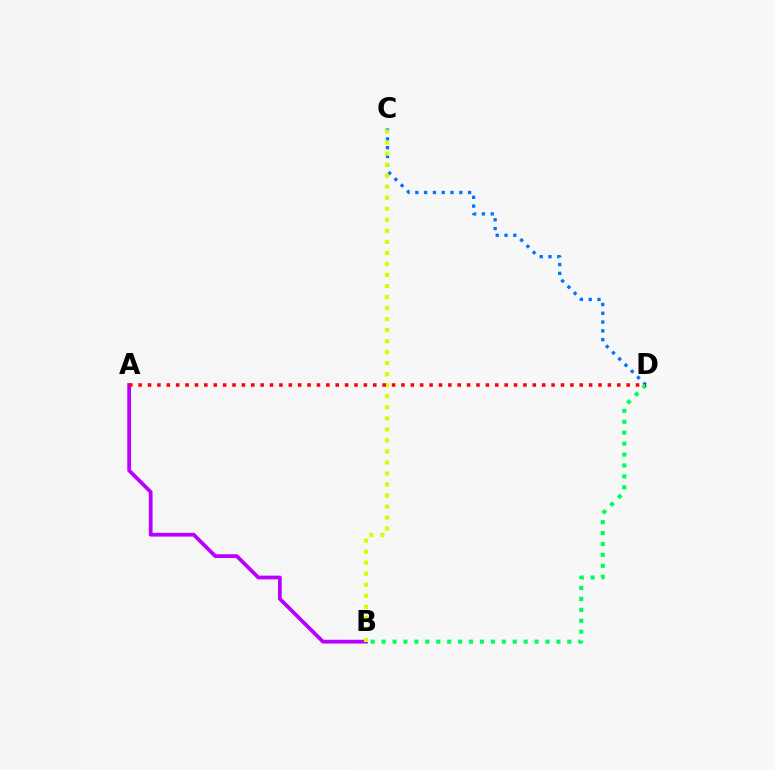{('C', 'D'): [{'color': '#0074ff', 'line_style': 'dotted', 'thickness': 2.39}], ('B', 'D'): [{'color': '#00ff5c', 'line_style': 'dotted', 'thickness': 2.97}], ('A', 'B'): [{'color': '#b900ff', 'line_style': 'solid', 'thickness': 2.7}], ('B', 'C'): [{'color': '#d1ff00', 'line_style': 'dotted', 'thickness': 3.0}], ('A', 'D'): [{'color': '#ff0000', 'line_style': 'dotted', 'thickness': 2.55}]}